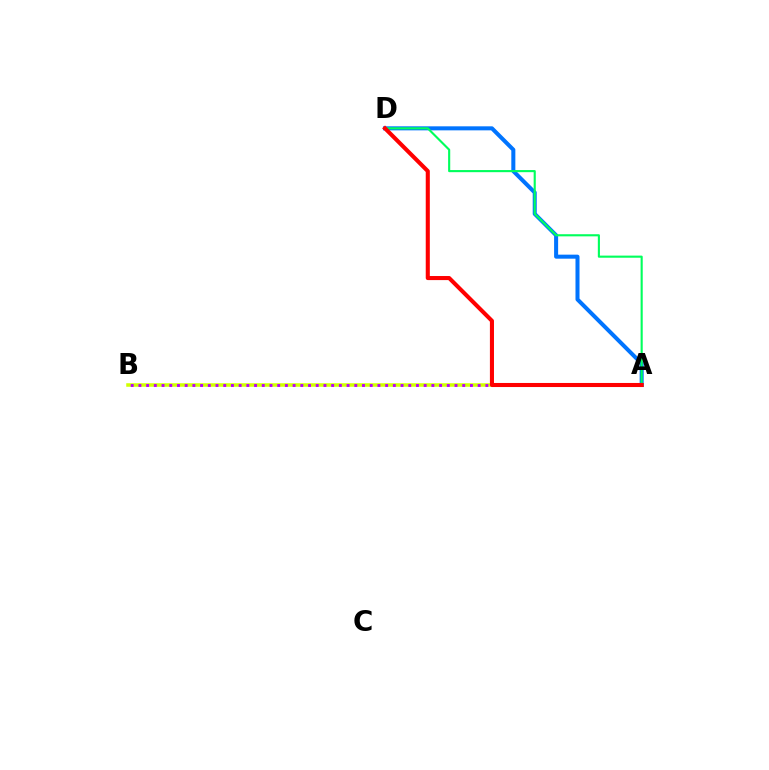{('A', 'B'): [{'color': '#d1ff00', 'line_style': 'solid', 'thickness': 2.54}, {'color': '#b900ff', 'line_style': 'dotted', 'thickness': 2.09}], ('A', 'D'): [{'color': '#0074ff', 'line_style': 'solid', 'thickness': 2.9}, {'color': '#00ff5c', 'line_style': 'solid', 'thickness': 1.53}, {'color': '#ff0000', 'line_style': 'solid', 'thickness': 2.93}]}